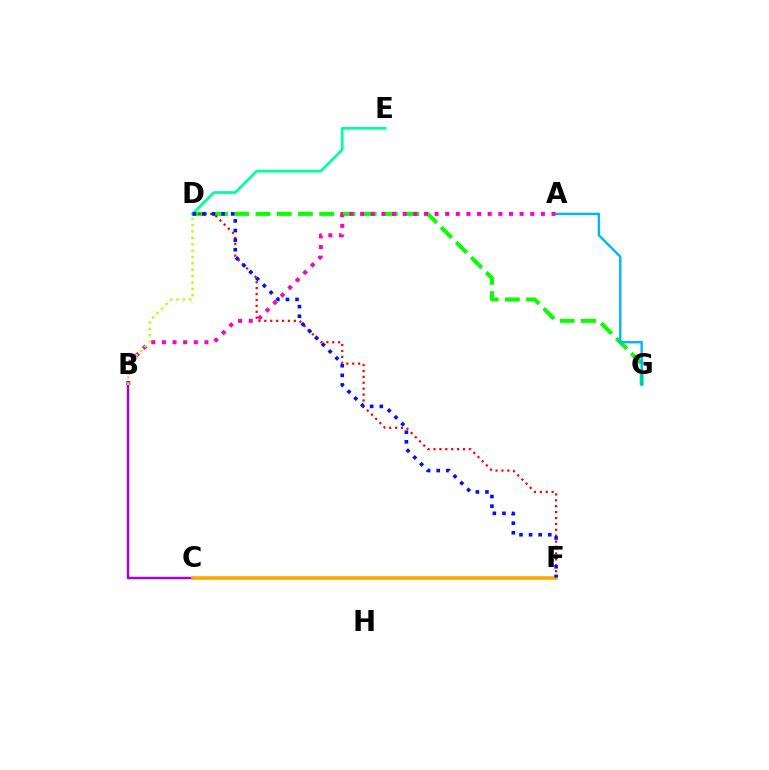{('D', 'G'): [{'color': '#08ff00', 'line_style': 'dashed', 'thickness': 2.89}], ('A', 'G'): [{'color': '#00b5ff', 'line_style': 'solid', 'thickness': 1.72}], ('D', 'F'): [{'color': '#ff0000', 'line_style': 'dotted', 'thickness': 1.6}, {'color': '#0010ff', 'line_style': 'dotted', 'thickness': 2.61}], ('B', 'C'): [{'color': '#9b00ff', 'line_style': 'solid', 'thickness': 1.76}], ('A', 'B'): [{'color': '#ff00bd', 'line_style': 'dotted', 'thickness': 2.89}], ('C', 'F'): [{'color': '#ffa500', 'line_style': 'solid', 'thickness': 2.57}], ('D', 'E'): [{'color': '#00ff9d', 'line_style': 'solid', 'thickness': 1.96}], ('B', 'D'): [{'color': '#b3ff00', 'line_style': 'dotted', 'thickness': 1.73}]}